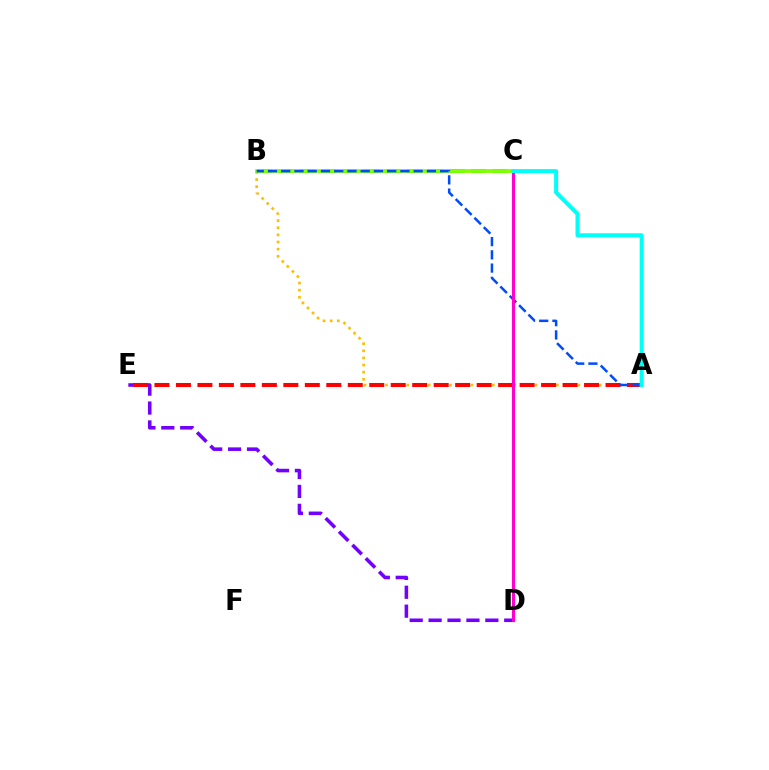{('B', 'C'): [{'color': '#00ff39', 'line_style': 'dashed', 'thickness': 2.91}, {'color': '#84ff00', 'line_style': 'solid', 'thickness': 2.67}], ('D', 'E'): [{'color': '#7200ff', 'line_style': 'dashed', 'thickness': 2.57}], ('A', 'B'): [{'color': '#ffbd00', 'line_style': 'dotted', 'thickness': 1.94}, {'color': '#004bff', 'line_style': 'dashed', 'thickness': 1.8}], ('A', 'E'): [{'color': '#ff0000', 'line_style': 'dashed', 'thickness': 2.92}], ('C', 'D'): [{'color': '#ff00cf', 'line_style': 'solid', 'thickness': 2.22}], ('A', 'C'): [{'color': '#00fff6', 'line_style': 'solid', 'thickness': 2.89}]}